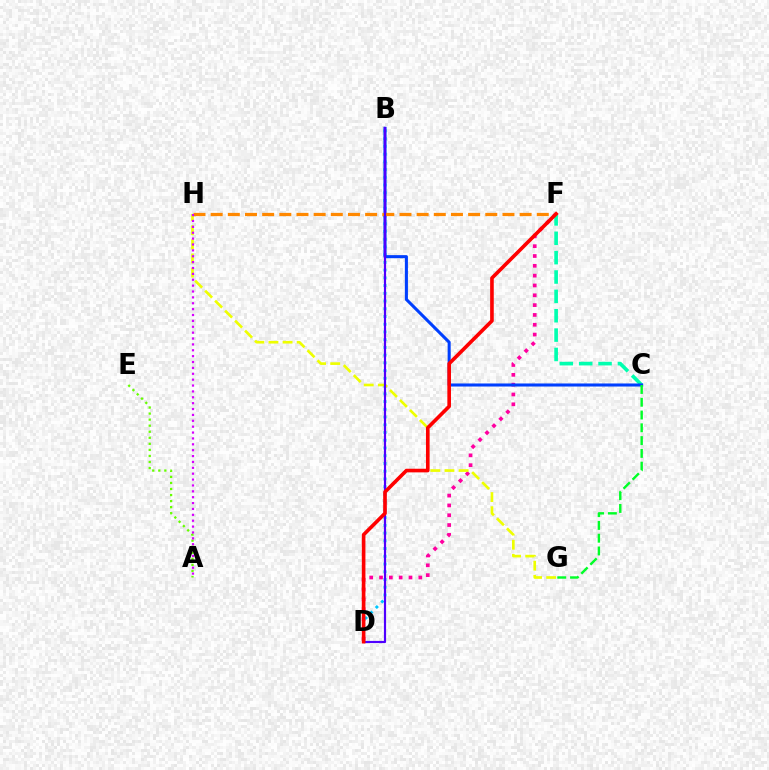{('D', 'F'): [{'color': '#ff00a0', 'line_style': 'dotted', 'thickness': 2.67}, {'color': '#ff0000', 'line_style': 'solid', 'thickness': 2.61}], ('B', 'D'): [{'color': '#00c7ff', 'line_style': 'dotted', 'thickness': 2.1}, {'color': '#4f00ff', 'line_style': 'solid', 'thickness': 1.57}], ('G', 'H'): [{'color': '#eeff00', 'line_style': 'dashed', 'thickness': 1.92}], ('C', 'F'): [{'color': '#00ffaf', 'line_style': 'dashed', 'thickness': 2.63}], ('B', 'C'): [{'color': '#003fff', 'line_style': 'solid', 'thickness': 2.2}], ('F', 'H'): [{'color': '#ff8800', 'line_style': 'dashed', 'thickness': 2.33}], ('A', 'E'): [{'color': '#66ff00', 'line_style': 'dotted', 'thickness': 1.64}], ('C', 'G'): [{'color': '#00ff27', 'line_style': 'dashed', 'thickness': 1.74}], ('A', 'H'): [{'color': '#d600ff', 'line_style': 'dotted', 'thickness': 1.6}]}